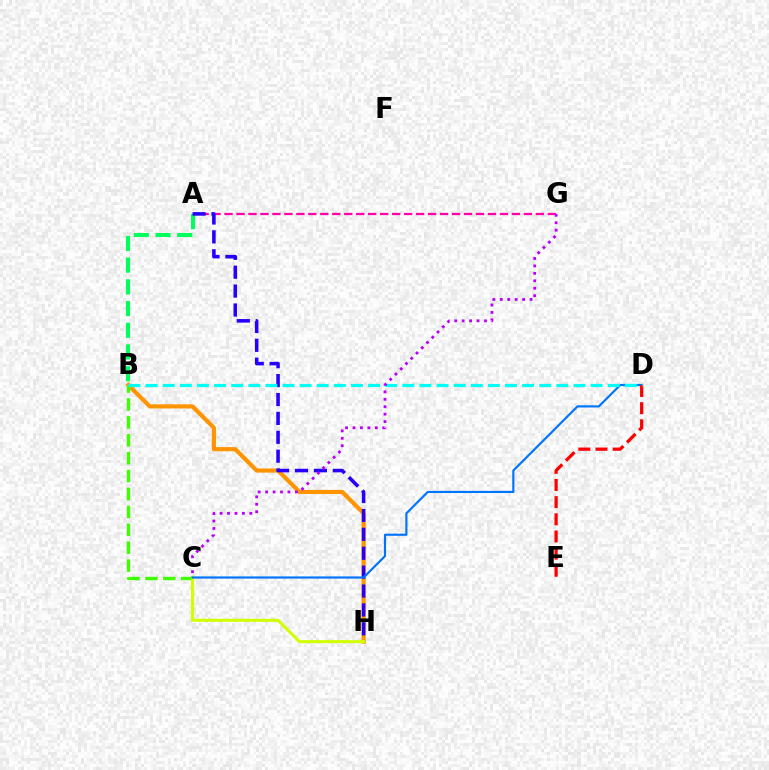{('A', 'B'): [{'color': '#00ff5c', 'line_style': 'dashed', 'thickness': 2.95}], ('B', 'H'): [{'color': '#ff9400', 'line_style': 'solid', 'thickness': 2.99}], ('A', 'G'): [{'color': '#ff00ac', 'line_style': 'dashed', 'thickness': 1.63}], ('A', 'H'): [{'color': '#2500ff', 'line_style': 'dashed', 'thickness': 2.57}], ('B', 'C'): [{'color': '#3dff00', 'line_style': 'dashed', 'thickness': 2.43}], ('C', 'H'): [{'color': '#d1ff00', 'line_style': 'solid', 'thickness': 2.2}], ('C', 'D'): [{'color': '#0074ff', 'line_style': 'solid', 'thickness': 1.56}], ('D', 'E'): [{'color': '#ff0000', 'line_style': 'dashed', 'thickness': 2.33}], ('B', 'D'): [{'color': '#00fff6', 'line_style': 'dashed', 'thickness': 2.33}], ('C', 'G'): [{'color': '#b900ff', 'line_style': 'dotted', 'thickness': 2.02}]}